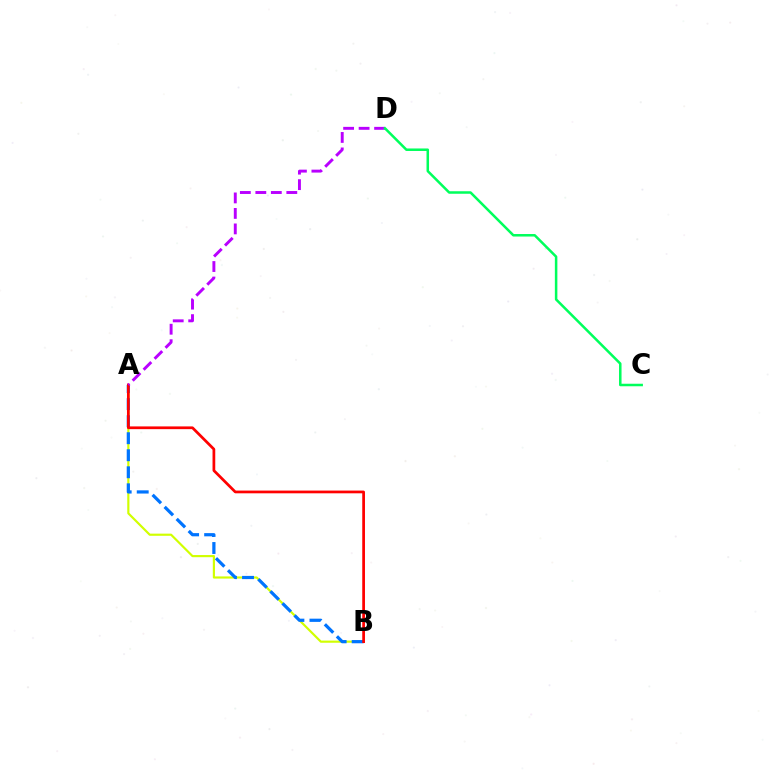{('A', 'B'): [{'color': '#d1ff00', 'line_style': 'solid', 'thickness': 1.56}, {'color': '#0074ff', 'line_style': 'dashed', 'thickness': 2.31}, {'color': '#ff0000', 'line_style': 'solid', 'thickness': 1.97}], ('A', 'D'): [{'color': '#b900ff', 'line_style': 'dashed', 'thickness': 2.1}], ('C', 'D'): [{'color': '#00ff5c', 'line_style': 'solid', 'thickness': 1.81}]}